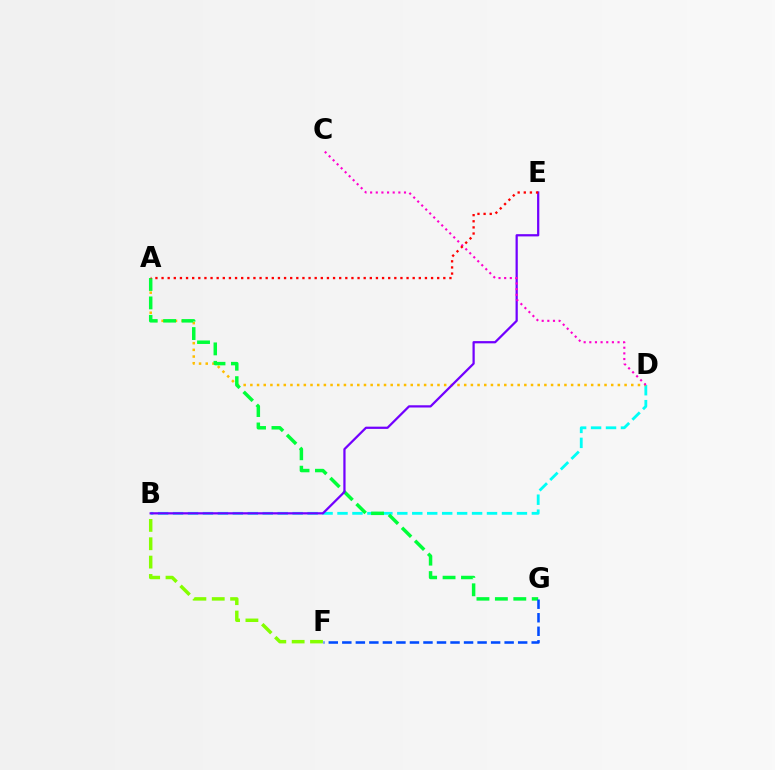{('B', 'D'): [{'color': '#00fff6', 'line_style': 'dashed', 'thickness': 2.03}], ('A', 'D'): [{'color': '#ffbd00', 'line_style': 'dotted', 'thickness': 1.82}], ('B', 'F'): [{'color': '#84ff00', 'line_style': 'dashed', 'thickness': 2.49}], ('A', 'G'): [{'color': '#00ff39', 'line_style': 'dashed', 'thickness': 2.5}], ('B', 'E'): [{'color': '#7200ff', 'line_style': 'solid', 'thickness': 1.61}], ('C', 'D'): [{'color': '#ff00cf', 'line_style': 'dotted', 'thickness': 1.53}], ('A', 'E'): [{'color': '#ff0000', 'line_style': 'dotted', 'thickness': 1.66}], ('F', 'G'): [{'color': '#004bff', 'line_style': 'dashed', 'thickness': 1.84}]}